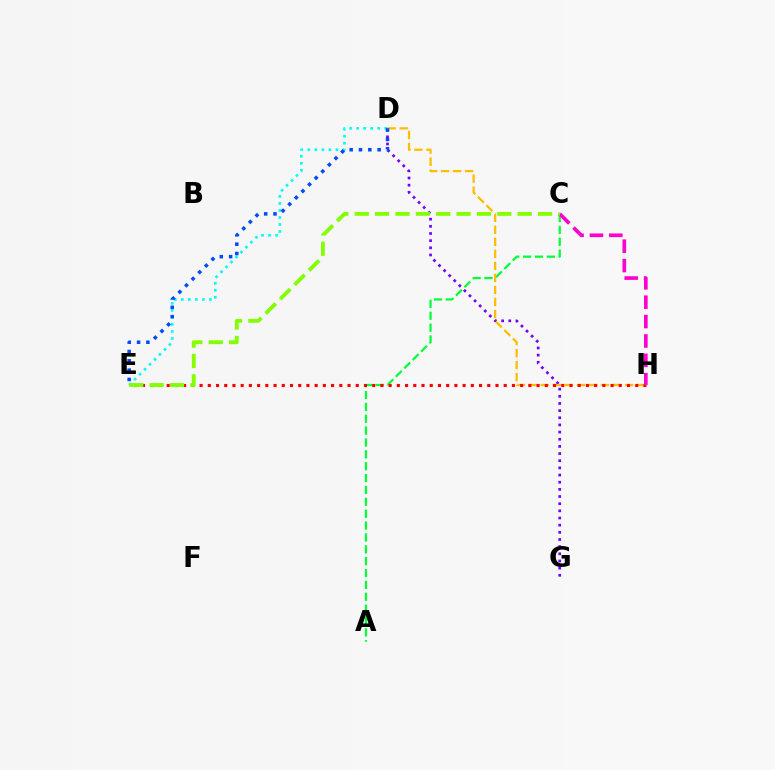{('D', 'E'): [{'color': '#00fff6', 'line_style': 'dotted', 'thickness': 1.91}, {'color': '#004bff', 'line_style': 'dotted', 'thickness': 2.53}], ('D', 'G'): [{'color': '#7200ff', 'line_style': 'dotted', 'thickness': 1.95}], ('A', 'C'): [{'color': '#00ff39', 'line_style': 'dashed', 'thickness': 1.61}], ('D', 'H'): [{'color': '#ffbd00', 'line_style': 'dashed', 'thickness': 1.63}], ('E', 'H'): [{'color': '#ff0000', 'line_style': 'dotted', 'thickness': 2.23}], ('C', 'H'): [{'color': '#ff00cf', 'line_style': 'dashed', 'thickness': 2.63}], ('C', 'E'): [{'color': '#84ff00', 'line_style': 'dashed', 'thickness': 2.77}]}